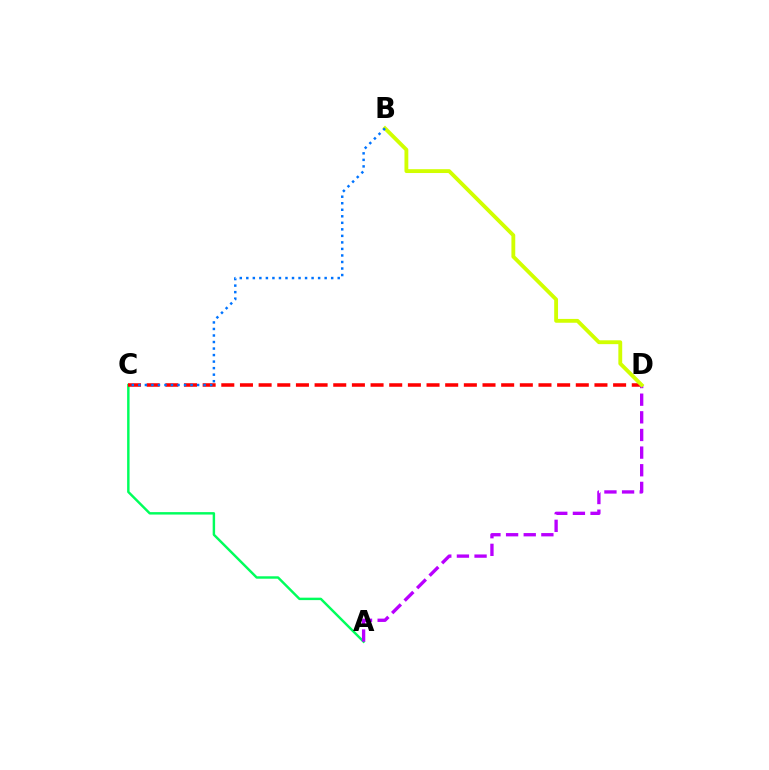{('A', 'C'): [{'color': '#00ff5c', 'line_style': 'solid', 'thickness': 1.76}], ('C', 'D'): [{'color': '#ff0000', 'line_style': 'dashed', 'thickness': 2.53}], ('A', 'D'): [{'color': '#b900ff', 'line_style': 'dashed', 'thickness': 2.4}], ('B', 'D'): [{'color': '#d1ff00', 'line_style': 'solid', 'thickness': 2.77}], ('B', 'C'): [{'color': '#0074ff', 'line_style': 'dotted', 'thickness': 1.77}]}